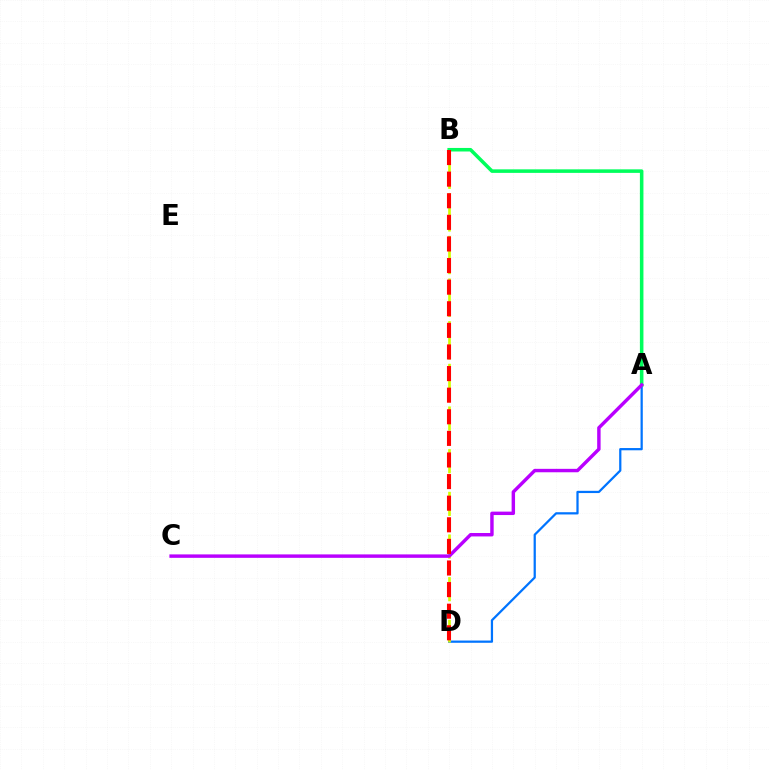{('A', 'D'): [{'color': '#0074ff', 'line_style': 'solid', 'thickness': 1.61}], ('A', 'B'): [{'color': '#00ff5c', 'line_style': 'solid', 'thickness': 2.55}], ('B', 'D'): [{'color': '#d1ff00', 'line_style': 'dashed', 'thickness': 1.93}, {'color': '#ff0000', 'line_style': 'dashed', 'thickness': 2.93}], ('A', 'C'): [{'color': '#b900ff', 'line_style': 'solid', 'thickness': 2.47}]}